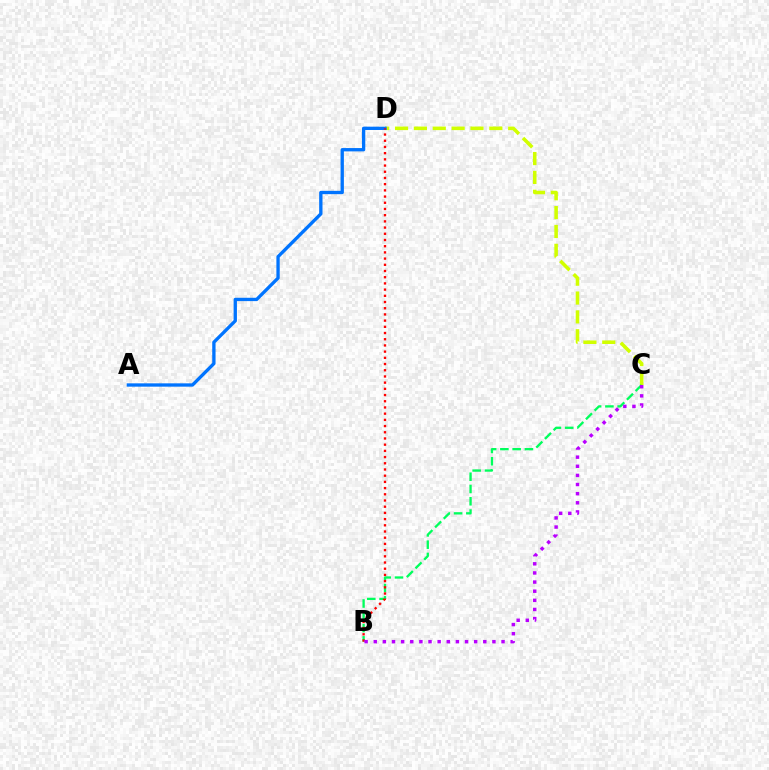{('C', 'D'): [{'color': '#d1ff00', 'line_style': 'dashed', 'thickness': 2.56}], ('A', 'D'): [{'color': '#0074ff', 'line_style': 'solid', 'thickness': 2.39}], ('B', 'C'): [{'color': '#00ff5c', 'line_style': 'dashed', 'thickness': 1.67}, {'color': '#b900ff', 'line_style': 'dotted', 'thickness': 2.48}], ('B', 'D'): [{'color': '#ff0000', 'line_style': 'dotted', 'thickness': 1.69}]}